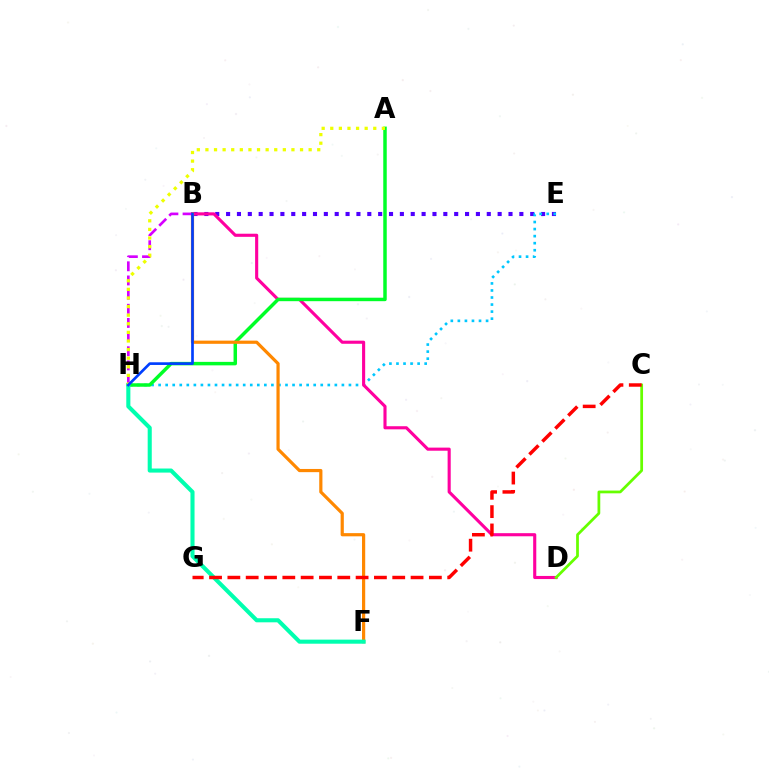{('B', 'E'): [{'color': '#4f00ff', 'line_style': 'dotted', 'thickness': 2.95}], ('E', 'H'): [{'color': '#00c7ff', 'line_style': 'dotted', 'thickness': 1.92}], ('B', 'D'): [{'color': '#ff00a0', 'line_style': 'solid', 'thickness': 2.24}], ('A', 'H'): [{'color': '#00ff27', 'line_style': 'solid', 'thickness': 2.51}, {'color': '#eeff00', 'line_style': 'dotted', 'thickness': 2.34}], ('B', 'F'): [{'color': '#ff8800', 'line_style': 'solid', 'thickness': 2.3}], ('C', 'D'): [{'color': '#66ff00', 'line_style': 'solid', 'thickness': 1.98}], ('B', 'H'): [{'color': '#d600ff', 'line_style': 'dashed', 'thickness': 1.92}, {'color': '#003fff', 'line_style': 'solid', 'thickness': 1.92}], ('F', 'H'): [{'color': '#00ffaf', 'line_style': 'solid', 'thickness': 2.94}], ('C', 'G'): [{'color': '#ff0000', 'line_style': 'dashed', 'thickness': 2.49}]}